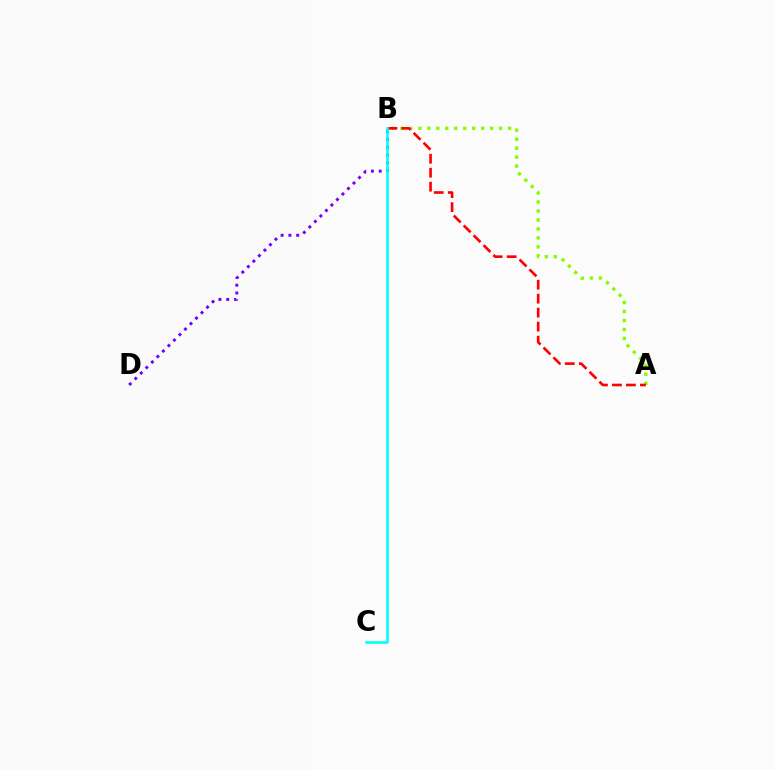{('A', 'B'): [{'color': '#84ff00', 'line_style': 'dotted', 'thickness': 2.44}, {'color': '#ff0000', 'line_style': 'dashed', 'thickness': 1.9}], ('B', 'D'): [{'color': '#7200ff', 'line_style': 'dotted', 'thickness': 2.12}], ('B', 'C'): [{'color': '#00fff6', 'line_style': 'solid', 'thickness': 1.87}]}